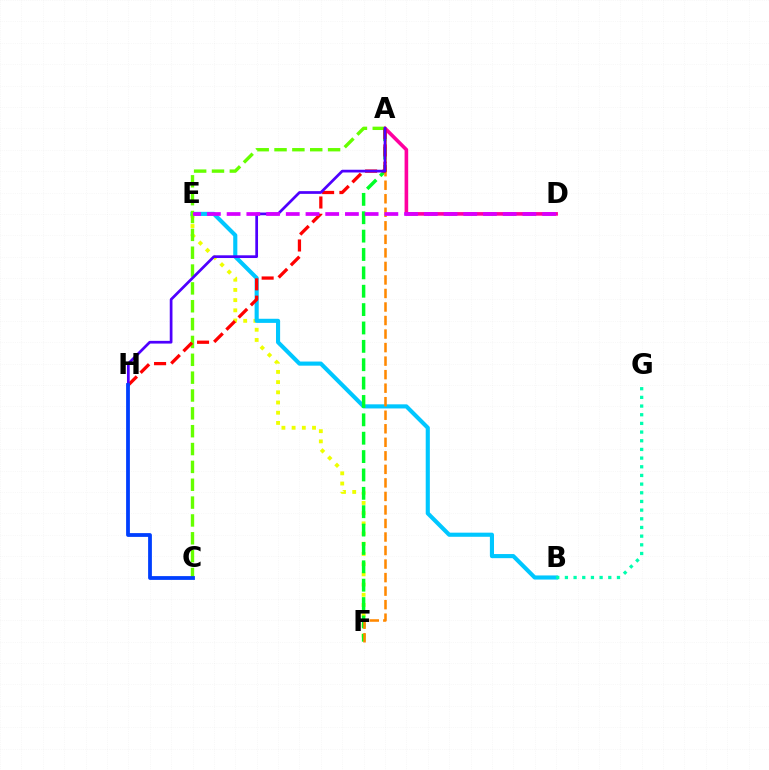{('E', 'F'): [{'color': '#eeff00', 'line_style': 'dotted', 'thickness': 2.77}], ('B', 'E'): [{'color': '#00c7ff', 'line_style': 'solid', 'thickness': 2.96}], ('A', 'F'): [{'color': '#00ff27', 'line_style': 'dashed', 'thickness': 2.5}, {'color': '#ff8800', 'line_style': 'dashed', 'thickness': 1.84}], ('B', 'G'): [{'color': '#00ffaf', 'line_style': 'dotted', 'thickness': 2.36}], ('A', 'D'): [{'color': '#ff00a0', 'line_style': 'solid', 'thickness': 2.61}], ('A', 'C'): [{'color': '#66ff00', 'line_style': 'dashed', 'thickness': 2.42}], ('A', 'H'): [{'color': '#ff0000', 'line_style': 'dashed', 'thickness': 2.35}, {'color': '#4f00ff', 'line_style': 'solid', 'thickness': 1.96}], ('D', 'E'): [{'color': '#d600ff', 'line_style': 'dashed', 'thickness': 2.68}], ('C', 'H'): [{'color': '#003fff', 'line_style': 'solid', 'thickness': 2.72}]}